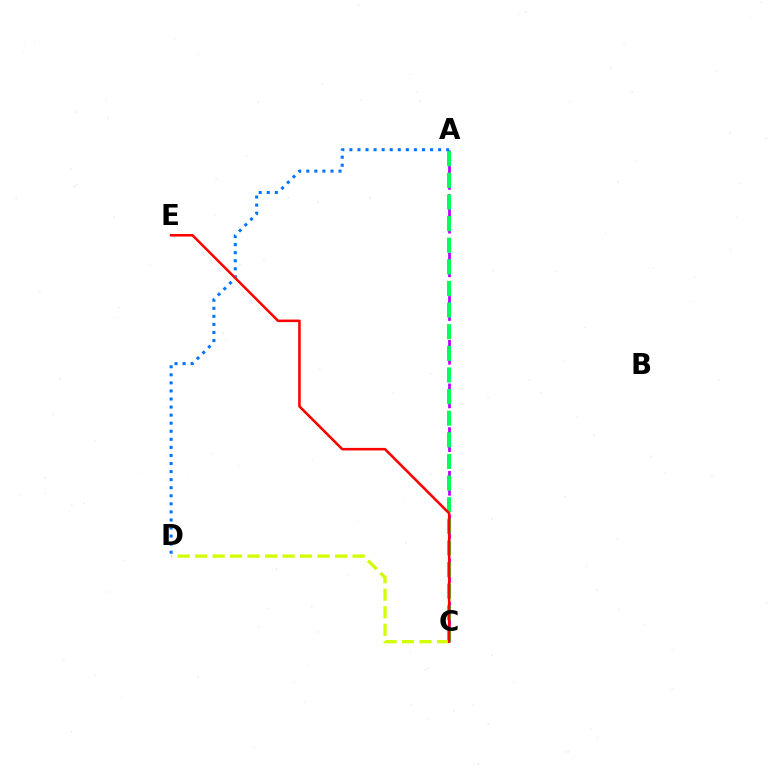{('A', 'C'): [{'color': '#b900ff', 'line_style': 'dashed', 'thickness': 1.98}, {'color': '#00ff5c', 'line_style': 'dashed', 'thickness': 2.94}], ('A', 'D'): [{'color': '#0074ff', 'line_style': 'dotted', 'thickness': 2.19}], ('C', 'D'): [{'color': '#d1ff00', 'line_style': 'dashed', 'thickness': 2.38}], ('C', 'E'): [{'color': '#ff0000', 'line_style': 'solid', 'thickness': 1.83}]}